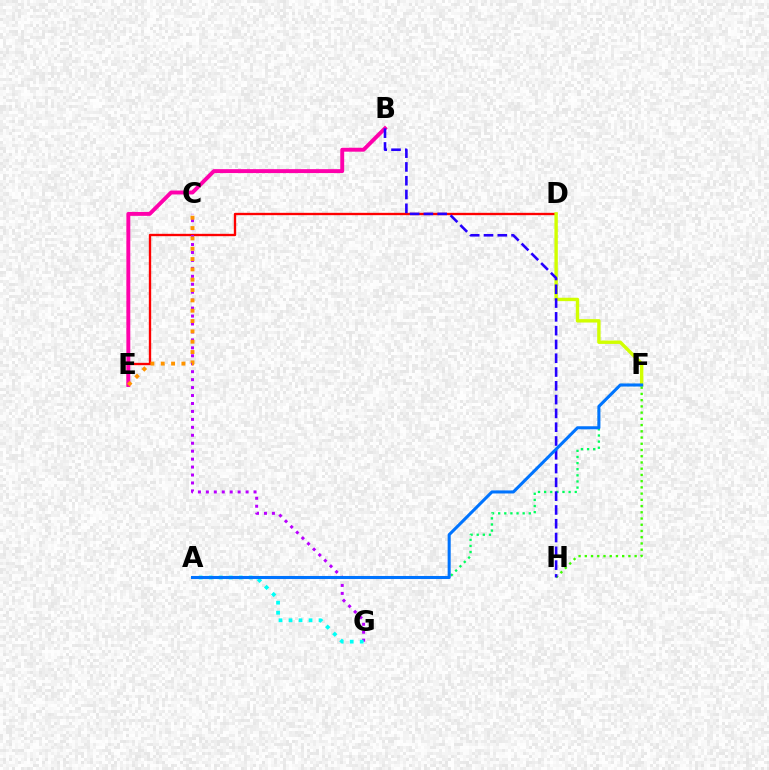{('D', 'E'): [{'color': '#ff0000', 'line_style': 'solid', 'thickness': 1.69}], ('B', 'E'): [{'color': '#ff00ac', 'line_style': 'solid', 'thickness': 2.82}], ('A', 'F'): [{'color': '#00ff5c', 'line_style': 'dotted', 'thickness': 1.66}, {'color': '#0074ff', 'line_style': 'solid', 'thickness': 2.2}], ('C', 'G'): [{'color': '#b900ff', 'line_style': 'dotted', 'thickness': 2.16}], ('D', 'F'): [{'color': '#d1ff00', 'line_style': 'solid', 'thickness': 2.44}], ('F', 'H'): [{'color': '#3dff00', 'line_style': 'dotted', 'thickness': 1.69}], ('C', 'E'): [{'color': '#ff9400', 'line_style': 'dotted', 'thickness': 2.81}], ('A', 'G'): [{'color': '#00fff6', 'line_style': 'dotted', 'thickness': 2.72}], ('B', 'H'): [{'color': '#2500ff', 'line_style': 'dashed', 'thickness': 1.87}]}